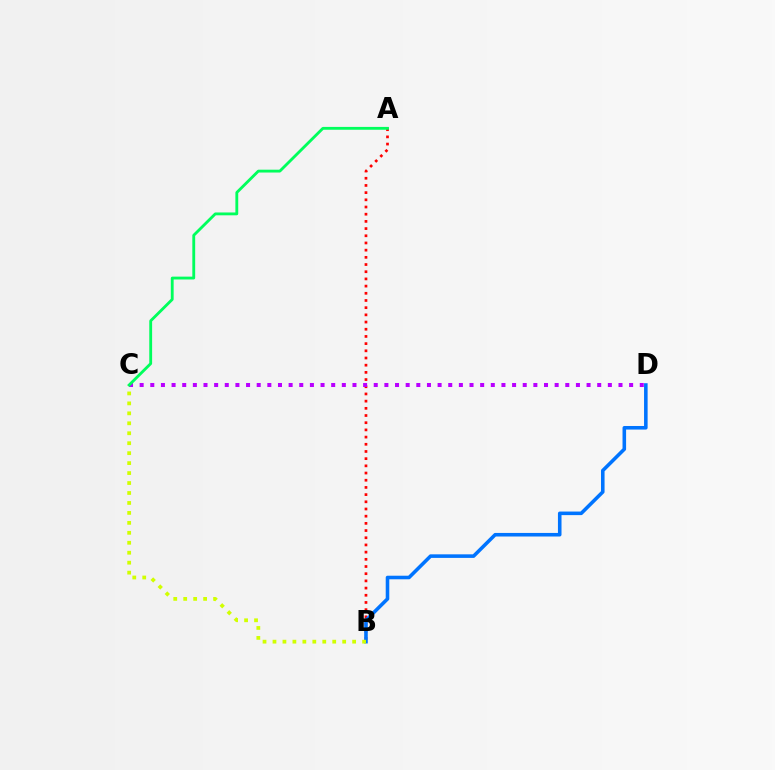{('A', 'B'): [{'color': '#ff0000', 'line_style': 'dotted', 'thickness': 1.95}], ('B', 'D'): [{'color': '#0074ff', 'line_style': 'solid', 'thickness': 2.57}], ('B', 'C'): [{'color': '#d1ff00', 'line_style': 'dotted', 'thickness': 2.71}], ('C', 'D'): [{'color': '#b900ff', 'line_style': 'dotted', 'thickness': 2.89}], ('A', 'C'): [{'color': '#00ff5c', 'line_style': 'solid', 'thickness': 2.05}]}